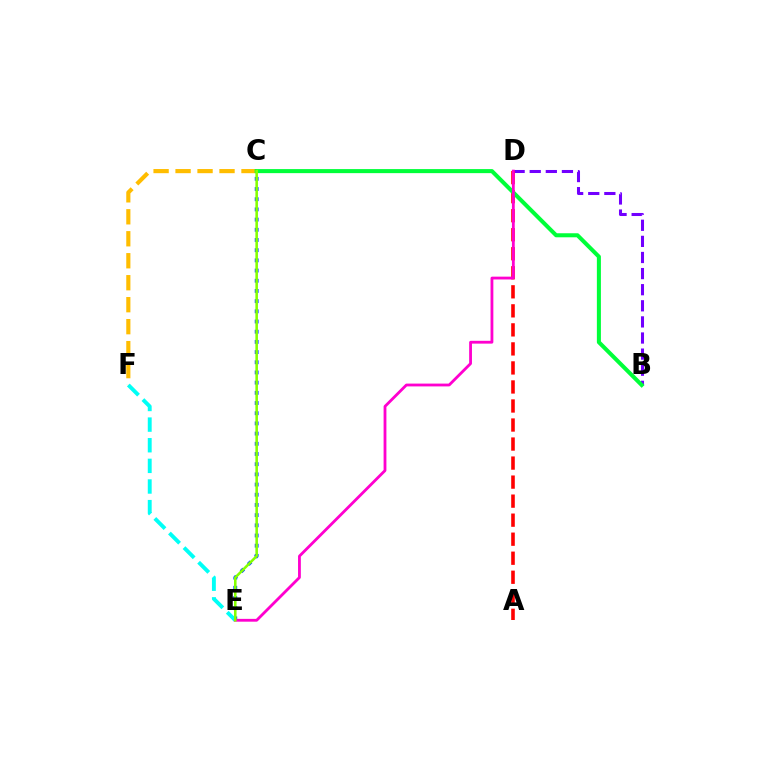{('C', 'E'): [{'color': '#004bff', 'line_style': 'dotted', 'thickness': 2.77}, {'color': '#84ff00', 'line_style': 'solid', 'thickness': 1.85}], ('C', 'F'): [{'color': '#ffbd00', 'line_style': 'dashed', 'thickness': 2.99}], ('E', 'F'): [{'color': '#00fff6', 'line_style': 'dashed', 'thickness': 2.8}], ('B', 'D'): [{'color': '#7200ff', 'line_style': 'dashed', 'thickness': 2.19}], ('A', 'D'): [{'color': '#ff0000', 'line_style': 'dashed', 'thickness': 2.59}], ('B', 'C'): [{'color': '#00ff39', 'line_style': 'solid', 'thickness': 2.91}], ('D', 'E'): [{'color': '#ff00cf', 'line_style': 'solid', 'thickness': 2.02}]}